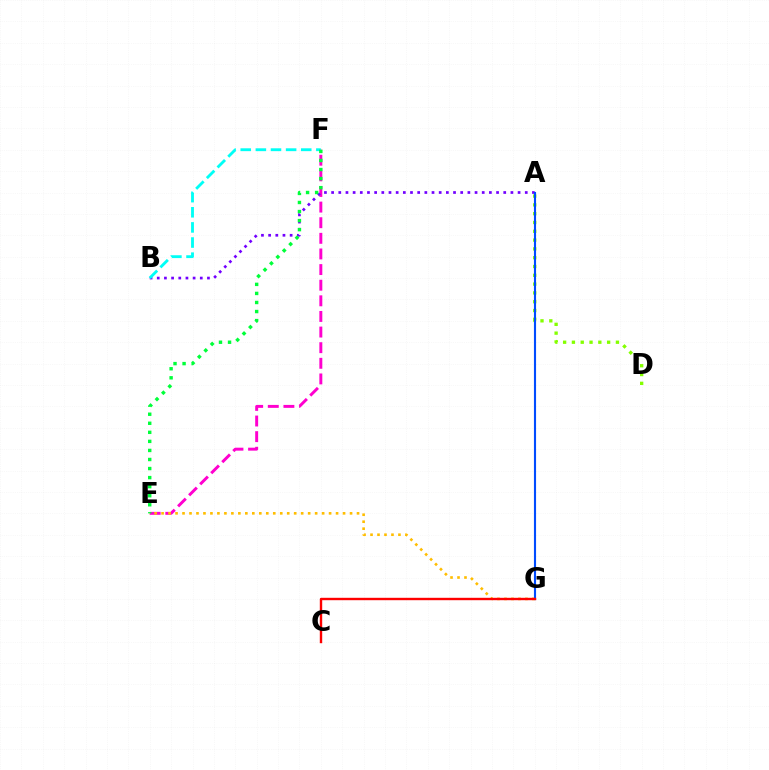{('E', 'F'): [{'color': '#ff00cf', 'line_style': 'dashed', 'thickness': 2.12}, {'color': '#00ff39', 'line_style': 'dotted', 'thickness': 2.46}], ('A', 'D'): [{'color': '#84ff00', 'line_style': 'dotted', 'thickness': 2.39}], ('E', 'G'): [{'color': '#ffbd00', 'line_style': 'dotted', 'thickness': 1.9}], ('A', 'B'): [{'color': '#7200ff', 'line_style': 'dotted', 'thickness': 1.95}], ('A', 'G'): [{'color': '#004bff', 'line_style': 'solid', 'thickness': 1.53}], ('B', 'F'): [{'color': '#00fff6', 'line_style': 'dashed', 'thickness': 2.05}], ('C', 'G'): [{'color': '#ff0000', 'line_style': 'solid', 'thickness': 1.73}]}